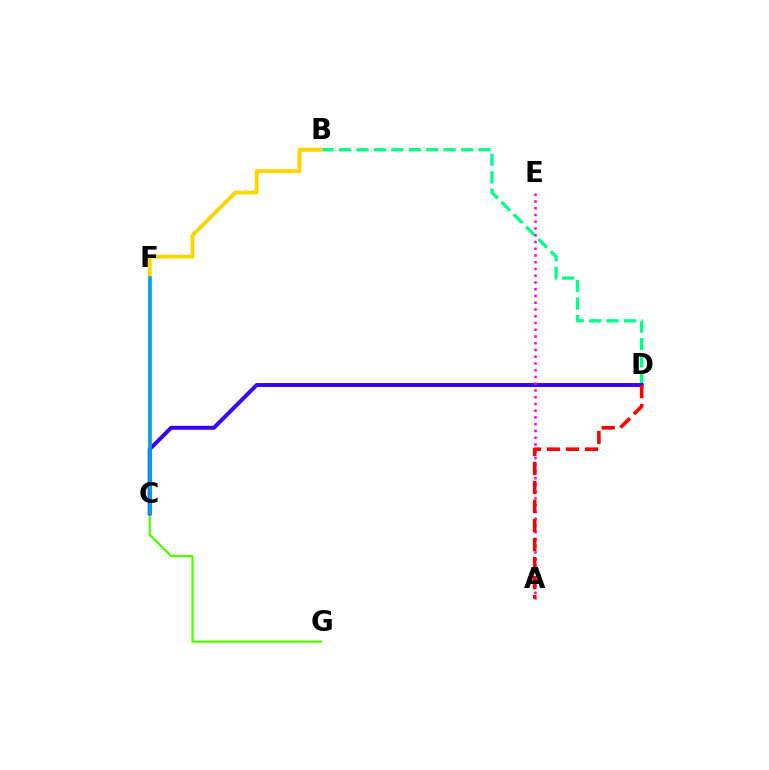{('B', 'D'): [{'color': '#00ff86', 'line_style': 'dashed', 'thickness': 2.37}], ('C', 'G'): [{'color': '#4fff00', 'line_style': 'solid', 'thickness': 1.63}], ('B', 'C'): [{'color': '#ffd500', 'line_style': 'solid', 'thickness': 2.83}], ('C', 'D'): [{'color': '#3700ff', 'line_style': 'solid', 'thickness': 2.83}], ('A', 'E'): [{'color': '#ff00ed', 'line_style': 'dotted', 'thickness': 1.83}], ('C', 'F'): [{'color': '#009eff', 'line_style': 'solid', 'thickness': 2.62}], ('A', 'D'): [{'color': '#ff0000', 'line_style': 'dashed', 'thickness': 2.58}]}